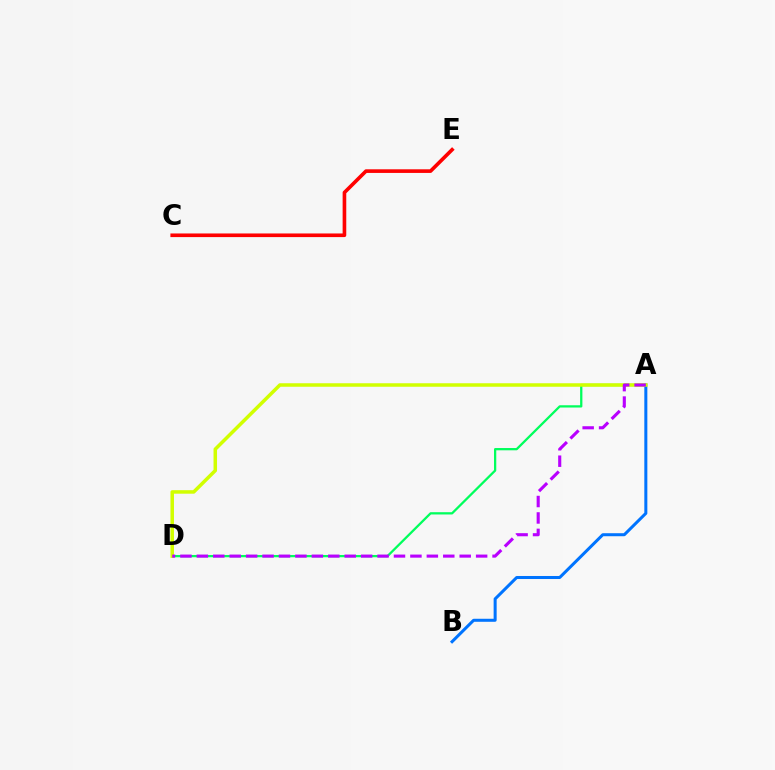{('A', 'D'): [{'color': '#00ff5c', 'line_style': 'solid', 'thickness': 1.64}, {'color': '#d1ff00', 'line_style': 'solid', 'thickness': 2.53}, {'color': '#b900ff', 'line_style': 'dashed', 'thickness': 2.23}], ('C', 'E'): [{'color': '#ff0000', 'line_style': 'solid', 'thickness': 2.62}], ('A', 'B'): [{'color': '#0074ff', 'line_style': 'solid', 'thickness': 2.17}]}